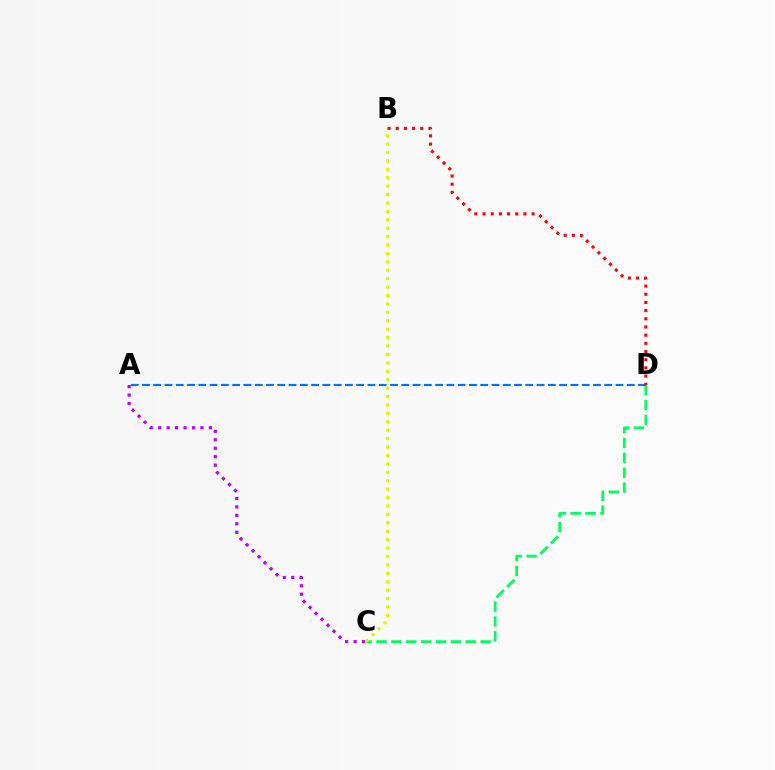{('C', 'D'): [{'color': '#00ff5c', 'line_style': 'dashed', 'thickness': 2.02}], ('A', 'D'): [{'color': '#0074ff', 'line_style': 'dashed', 'thickness': 1.53}], ('B', 'C'): [{'color': '#d1ff00', 'line_style': 'dotted', 'thickness': 2.29}], ('B', 'D'): [{'color': '#ff0000', 'line_style': 'dotted', 'thickness': 2.22}], ('A', 'C'): [{'color': '#b900ff', 'line_style': 'dotted', 'thickness': 2.3}]}